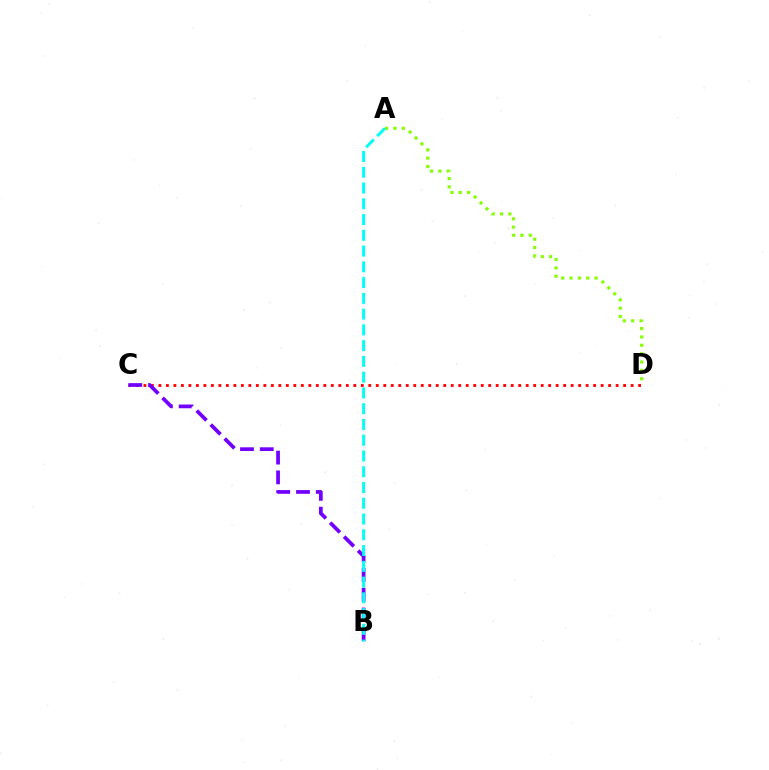{('C', 'D'): [{'color': '#ff0000', 'line_style': 'dotted', 'thickness': 2.04}], ('B', 'C'): [{'color': '#7200ff', 'line_style': 'dashed', 'thickness': 2.68}], ('A', 'D'): [{'color': '#84ff00', 'line_style': 'dotted', 'thickness': 2.27}], ('A', 'B'): [{'color': '#00fff6', 'line_style': 'dashed', 'thickness': 2.14}]}